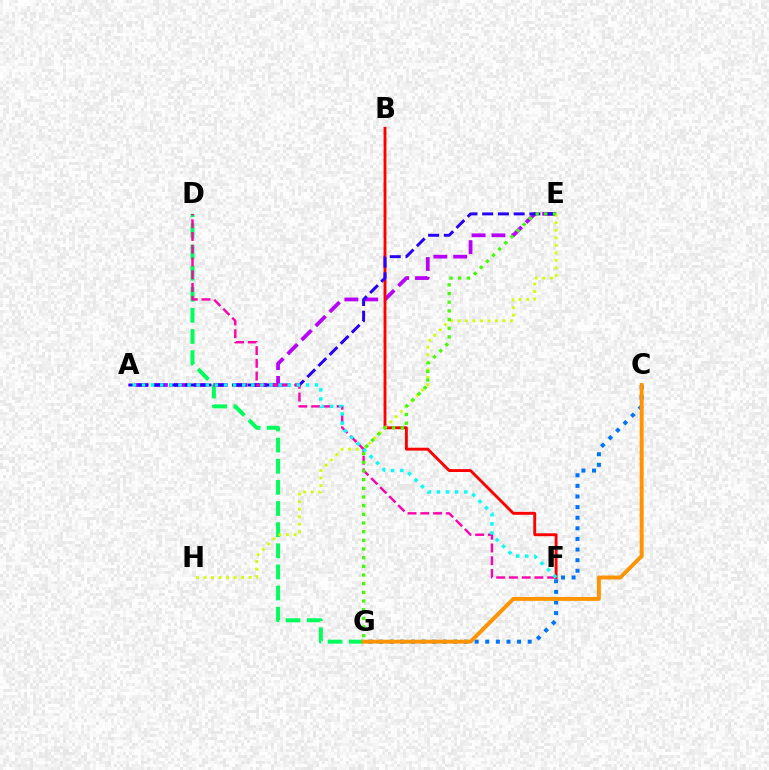{('D', 'G'): [{'color': '#00ff5c', 'line_style': 'dashed', 'thickness': 2.87}], ('A', 'E'): [{'color': '#b900ff', 'line_style': 'dashed', 'thickness': 2.7}, {'color': '#2500ff', 'line_style': 'dashed', 'thickness': 2.14}], ('B', 'F'): [{'color': '#ff0000', 'line_style': 'solid', 'thickness': 2.08}], ('E', 'H'): [{'color': '#d1ff00', 'line_style': 'dotted', 'thickness': 2.04}], ('D', 'F'): [{'color': '#ff00ac', 'line_style': 'dashed', 'thickness': 1.73}], ('C', 'G'): [{'color': '#0074ff', 'line_style': 'dotted', 'thickness': 2.88}, {'color': '#ff9400', 'line_style': 'solid', 'thickness': 2.82}], ('A', 'F'): [{'color': '#00fff6', 'line_style': 'dotted', 'thickness': 2.47}], ('E', 'G'): [{'color': '#3dff00', 'line_style': 'dotted', 'thickness': 2.36}]}